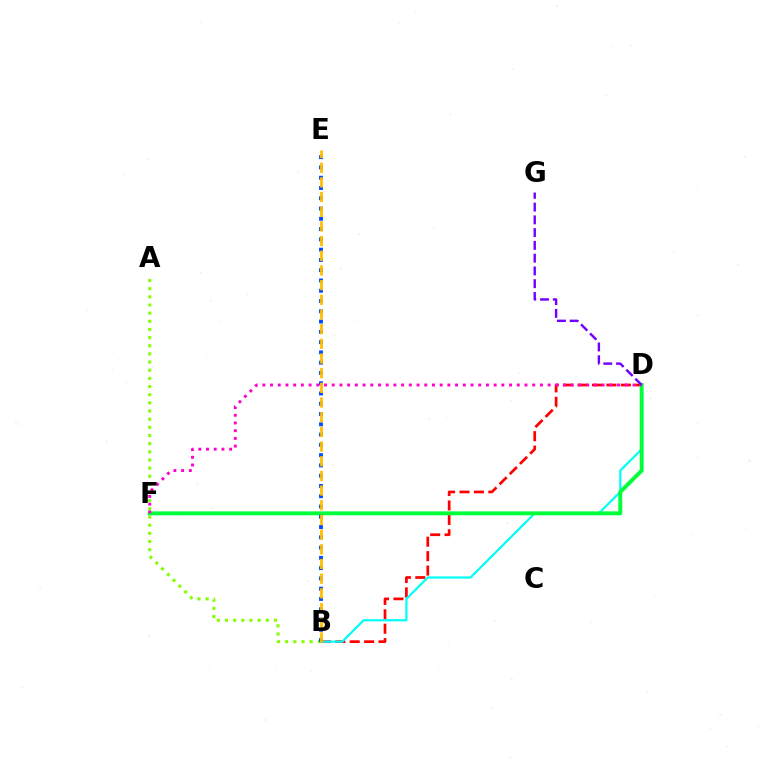{('B', 'D'): [{'color': '#ff0000', 'line_style': 'dashed', 'thickness': 1.96}, {'color': '#00fff6', 'line_style': 'solid', 'thickness': 1.59}], ('D', 'F'): [{'color': '#00ff39', 'line_style': 'solid', 'thickness': 2.82}, {'color': '#ff00cf', 'line_style': 'dotted', 'thickness': 2.1}], ('A', 'B'): [{'color': '#84ff00', 'line_style': 'dotted', 'thickness': 2.22}], ('B', 'E'): [{'color': '#004bff', 'line_style': 'dotted', 'thickness': 2.79}, {'color': '#ffbd00', 'line_style': 'dashed', 'thickness': 1.99}], ('D', 'G'): [{'color': '#7200ff', 'line_style': 'dashed', 'thickness': 1.73}]}